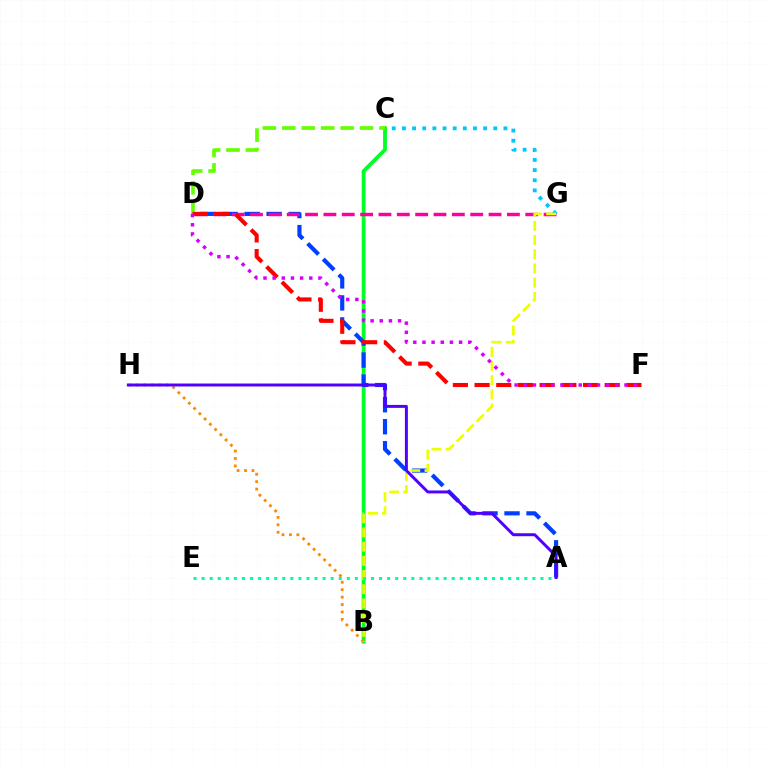{('B', 'C'): [{'color': '#00ff27', 'line_style': 'solid', 'thickness': 2.74}], ('A', 'D'): [{'color': '#003fff', 'line_style': 'dashed', 'thickness': 2.99}], ('D', 'G'): [{'color': '#ff00a0', 'line_style': 'dashed', 'thickness': 2.49}], ('C', 'G'): [{'color': '#00c7ff', 'line_style': 'dotted', 'thickness': 2.76}], ('B', 'H'): [{'color': '#ff8800', 'line_style': 'dotted', 'thickness': 2.02}], ('C', 'D'): [{'color': '#66ff00', 'line_style': 'dashed', 'thickness': 2.64}], ('B', 'G'): [{'color': '#eeff00', 'line_style': 'dashed', 'thickness': 1.93}], ('D', 'F'): [{'color': '#ff0000', 'line_style': 'dashed', 'thickness': 2.95}, {'color': '#d600ff', 'line_style': 'dotted', 'thickness': 2.49}], ('A', 'H'): [{'color': '#4f00ff', 'line_style': 'solid', 'thickness': 2.13}], ('A', 'E'): [{'color': '#00ffaf', 'line_style': 'dotted', 'thickness': 2.19}]}